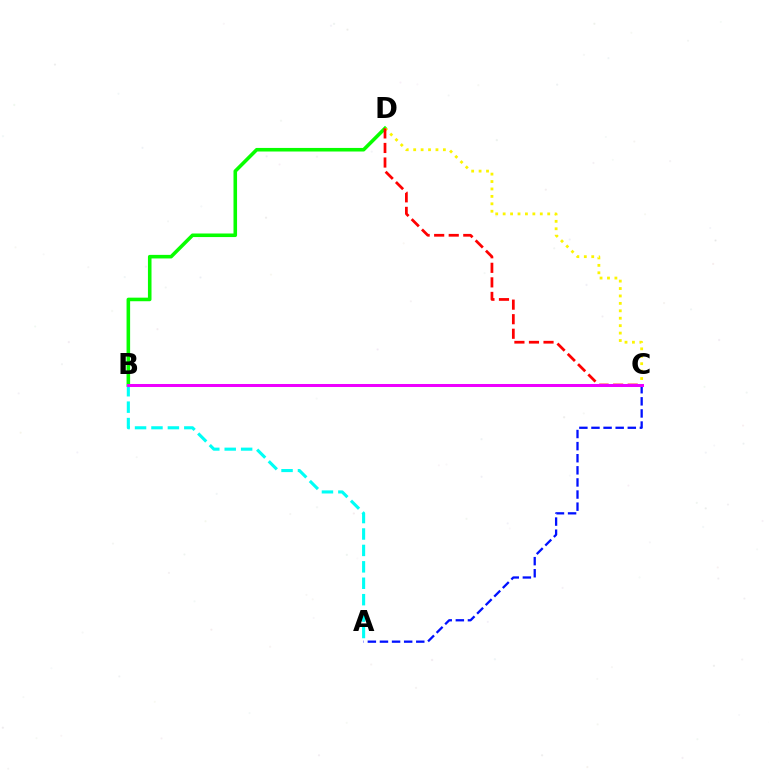{('B', 'D'): [{'color': '#08ff00', 'line_style': 'solid', 'thickness': 2.57}], ('C', 'D'): [{'color': '#fcf500', 'line_style': 'dotted', 'thickness': 2.02}, {'color': '#ff0000', 'line_style': 'dashed', 'thickness': 1.98}], ('A', 'C'): [{'color': '#0010ff', 'line_style': 'dashed', 'thickness': 1.64}], ('A', 'B'): [{'color': '#00fff6', 'line_style': 'dashed', 'thickness': 2.23}], ('B', 'C'): [{'color': '#ee00ff', 'line_style': 'solid', 'thickness': 2.17}]}